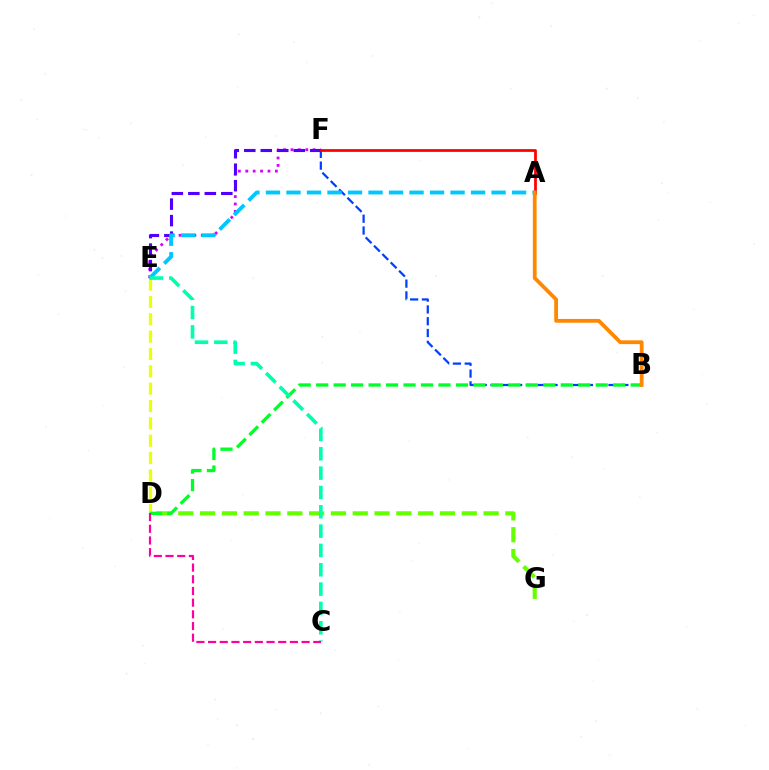{('E', 'F'): [{'color': '#d600ff', 'line_style': 'dotted', 'thickness': 2.01}, {'color': '#4f00ff', 'line_style': 'dashed', 'thickness': 2.24}], ('D', 'G'): [{'color': '#66ff00', 'line_style': 'dashed', 'thickness': 2.96}], ('B', 'F'): [{'color': '#003fff', 'line_style': 'dashed', 'thickness': 1.6}], ('D', 'E'): [{'color': '#eeff00', 'line_style': 'dashed', 'thickness': 2.36}], ('A', 'F'): [{'color': '#ff0000', 'line_style': 'solid', 'thickness': 1.98}], ('B', 'D'): [{'color': '#00ff27', 'line_style': 'dashed', 'thickness': 2.37}], ('A', 'E'): [{'color': '#00c7ff', 'line_style': 'dashed', 'thickness': 2.79}], ('A', 'B'): [{'color': '#ff8800', 'line_style': 'solid', 'thickness': 2.73}], ('C', 'E'): [{'color': '#00ffaf', 'line_style': 'dashed', 'thickness': 2.63}], ('C', 'D'): [{'color': '#ff00a0', 'line_style': 'dashed', 'thickness': 1.59}]}